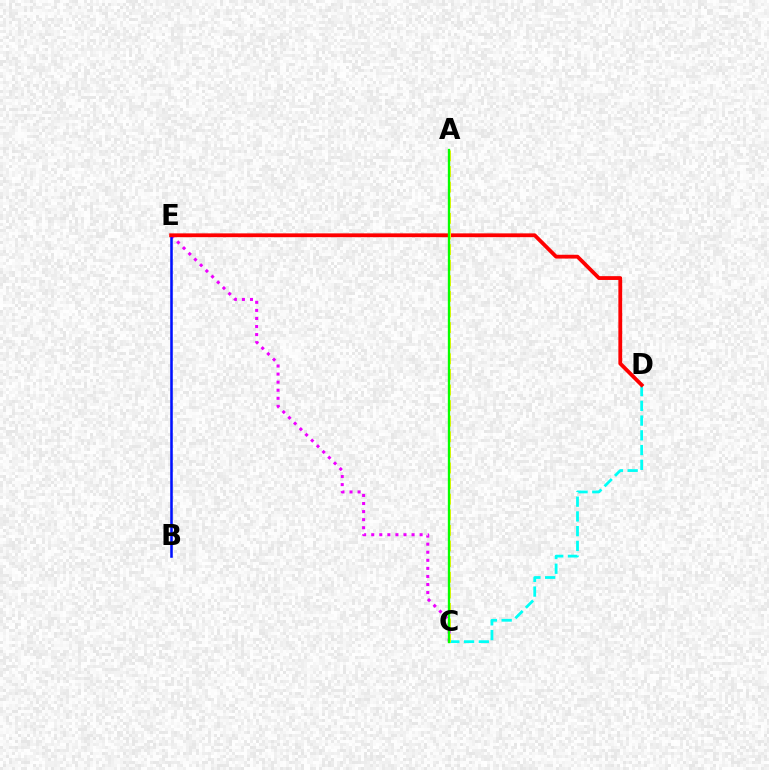{('C', 'E'): [{'color': '#ee00ff', 'line_style': 'dotted', 'thickness': 2.19}], ('C', 'D'): [{'color': '#00fff6', 'line_style': 'dashed', 'thickness': 2.0}], ('B', 'E'): [{'color': '#0010ff', 'line_style': 'solid', 'thickness': 1.84}], ('D', 'E'): [{'color': '#ff0000', 'line_style': 'solid', 'thickness': 2.74}], ('A', 'C'): [{'color': '#fcf500', 'line_style': 'dashed', 'thickness': 2.12}, {'color': '#08ff00', 'line_style': 'solid', 'thickness': 1.68}]}